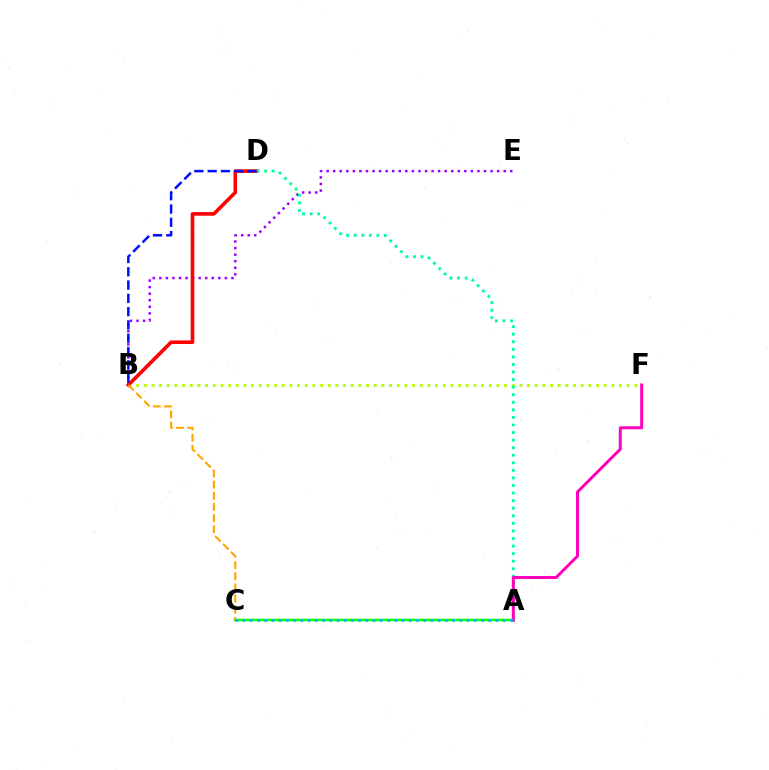{('B', 'E'): [{'color': '#9b00ff', 'line_style': 'dotted', 'thickness': 1.78}], ('B', 'F'): [{'color': '#b3ff00', 'line_style': 'dotted', 'thickness': 2.08}], ('A', 'C'): [{'color': '#08ff00', 'line_style': 'solid', 'thickness': 1.78}, {'color': '#00b5ff', 'line_style': 'dotted', 'thickness': 1.96}], ('B', 'D'): [{'color': '#ff0000', 'line_style': 'solid', 'thickness': 2.58}, {'color': '#0010ff', 'line_style': 'dashed', 'thickness': 1.8}], ('A', 'D'): [{'color': '#00ff9d', 'line_style': 'dotted', 'thickness': 2.06}], ('A', 'F'): [{'color': '#ff00bd', 'line_style': 'solid', 'thickness': 2.15}], ('B', 'C'): [{'color': '#ffa500', 'line_style': 'dashed', 'thickness': 1.52}]}